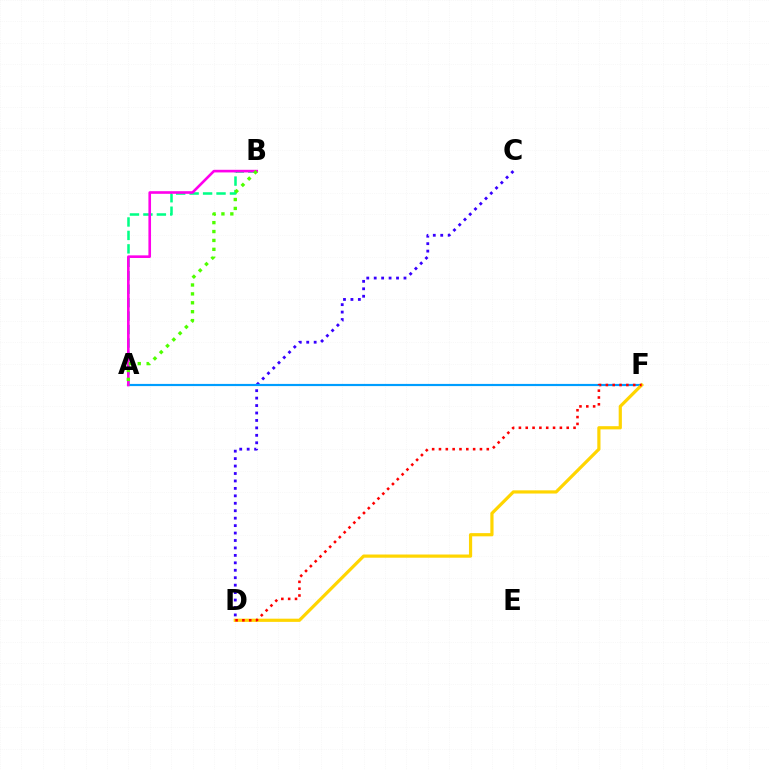{('C', 'D'): [{'color': '#3700ff', 'line_style': 'dotted', 'thickness': 2.02}], ('A', 'F'): [{'color': '#009eff', 'line_style': 'solid', 'thickness': 1.57}], ('D', 'F'): [{'color': '#ffd500', 'line_style': 'solid', 'thickness': 2.3}, {'color': '#ff0000', 'line_style': 'dotted', 'thickness': 1.86}], ('A', 'B'): [{'color': '#00ff86', 'line_style': 'dashed', 'thickness': 1.83}, {'color': '#ff00ed', 'line_style': 'solid', 'thickness': 1.89}, {'color': '#4fff00', 'line_style': 'dotted', 'thickness': 2.42}]}